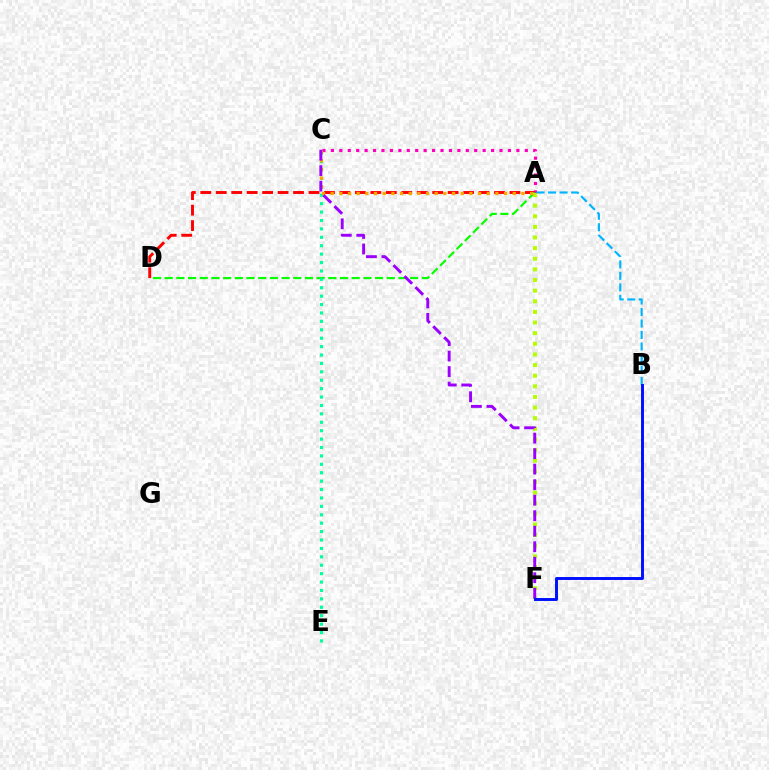{('A', 'C'): [{'color': '#ff00bd', 'line_style': 'dotted', 'thickness': 2.29}, {'color': '#ffa500', 'line_style': 'dotted', 'thickness': 2.36}], ('A', 'D'): [{'color': '#ff0000', 'line_style': 'dashed', 'thickness': 2.1}, {'color': '#08ff00', 'line_style': 'dashed', 'thickness': 1.59}], ('A', 'B'): [{'color': '#00b5ff', 'line_style': 'dashed', 'thickness': 1.56}], ('C', 'E'): [{'color': '#00ff9d', 'line_style': 'dotted', 'thickness': 2.28}], ('A', 'F'): [{'color': '#b3ff00', 'line_style': 'dotted', 'thickness': 2.89}], ('C', 'F'): [{'color': '#9b00ff', 'line_style': 'dashed', 'thickness': 2.11}], ('B', 'F'): [{'color': '#0010ff', 'line_style': 'solid', 'thickness': 2.12}]}